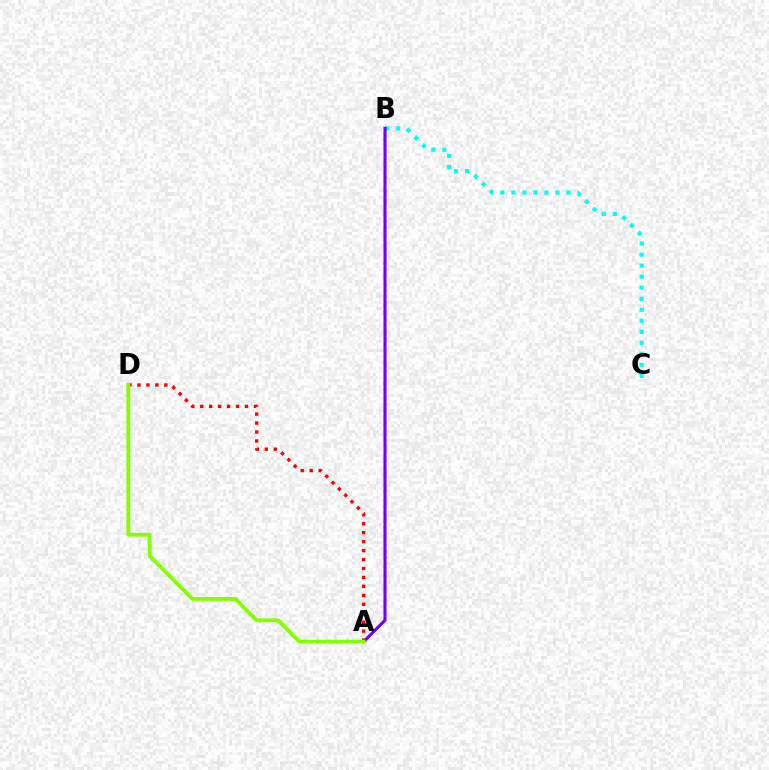{('B', 'C'): [{'color': '#00fff6', 'line_style': 'dotted', 'thickness': 3.0}], ('A', 'B'): [{'color': '#7200ff', 'line_style': 'solid', 'thickness': 2.24}], ('A', 'D'): [{'color': '#ff0000', 'line_style': 'dotted', 'thickness': 2.43}, {'color': '#84ff00', 'line_style': 'solid', 'thickness': 2.74}]}